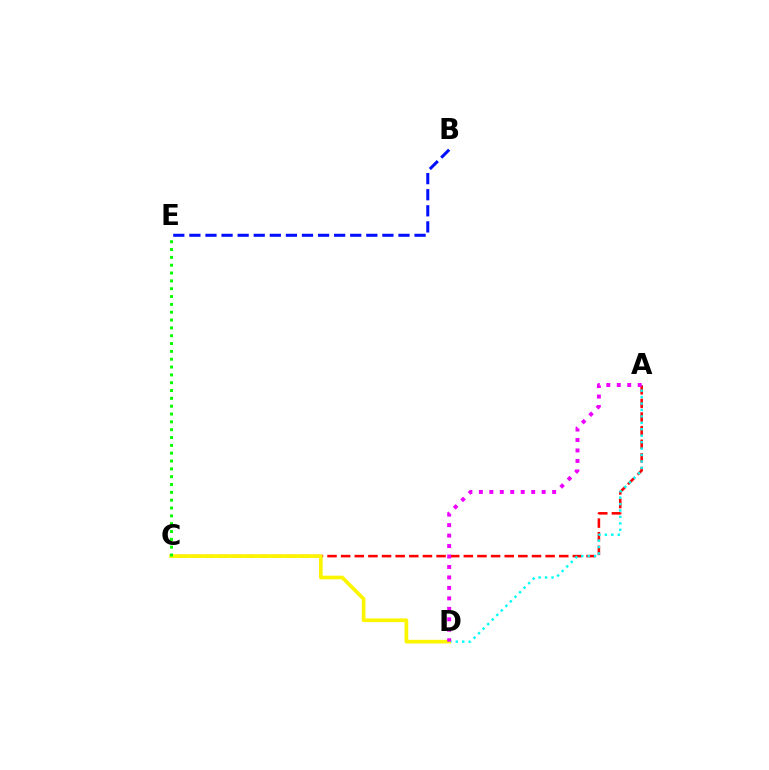{('A', 'C'): [{'color': '#ff0000', 'line_style': 'dashed', 'thickness': 1.85}], ('A', 'D'): [{'color': '#00fff6', 'line_style': 'dotted', 'thickness': 1.75}, {'color': '#ee00ff', 'line_style': 'dotted', 'thickness': 2.84}], ('C', 'D'): [{'color': '#fcf500', 'line_style': 'solid', 'thickness': 2.64}], ('C', 'E'): [{'color': '#08ff00', 'line_style': 'dotted', 'thickness': 2.13}], ('B', 'E'): [{'color': '#0010ff', 'line_style': 'dashed', 'thickness': 2.19}]}